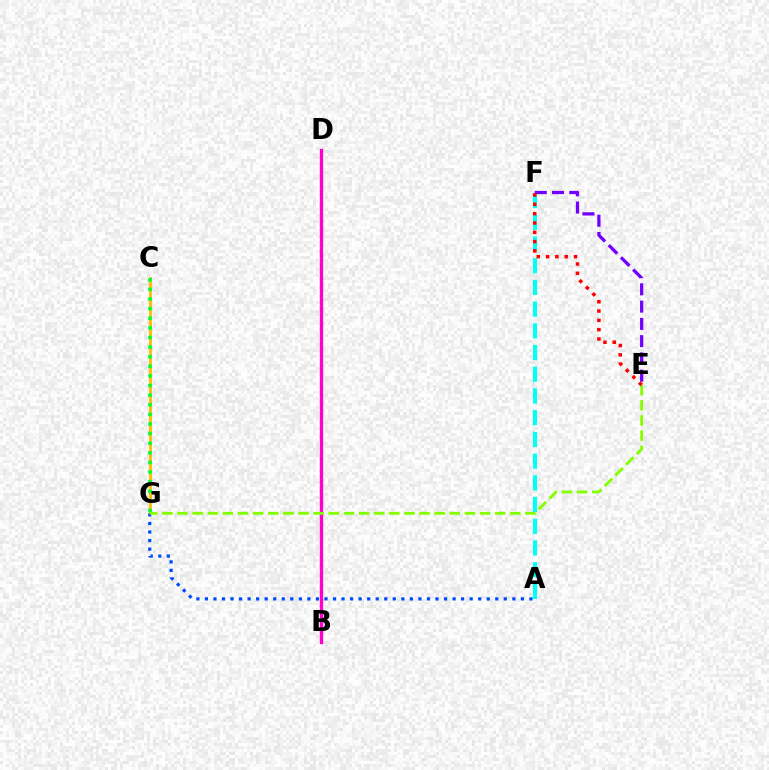{('C', 'G'): [{'color': '#ffbd00', 'line_style': 'solid', 'thickness': 2.05}, {'color': '#00ff39', 'line_style': 'dotted', 'thickness': 2.61}], ('A', 'F'): [{'color': '#00fff6', 'line_style': 'dashed', 'thickness': 2.95}], ('B', 'D'): [{'color': '#ff00cf', 'line_style': 'solid', 'thickness': 2.41}], ('A', 'G'): [{'color': '#004bff', 'line_style': 'dotted', 'thickness': 2.32}], ('E', 'G'): [{'color': '#84ff00', 'line_style': 'dashed', 'thickness': 2.06}], ('E', 'F'): [{'color': '#7200ff', 'line_style': 'dashed', 'thickness': 2.35}, {'color': '#ff0000', 'line_style': 'dotted', 'thickness': 2.53}]}